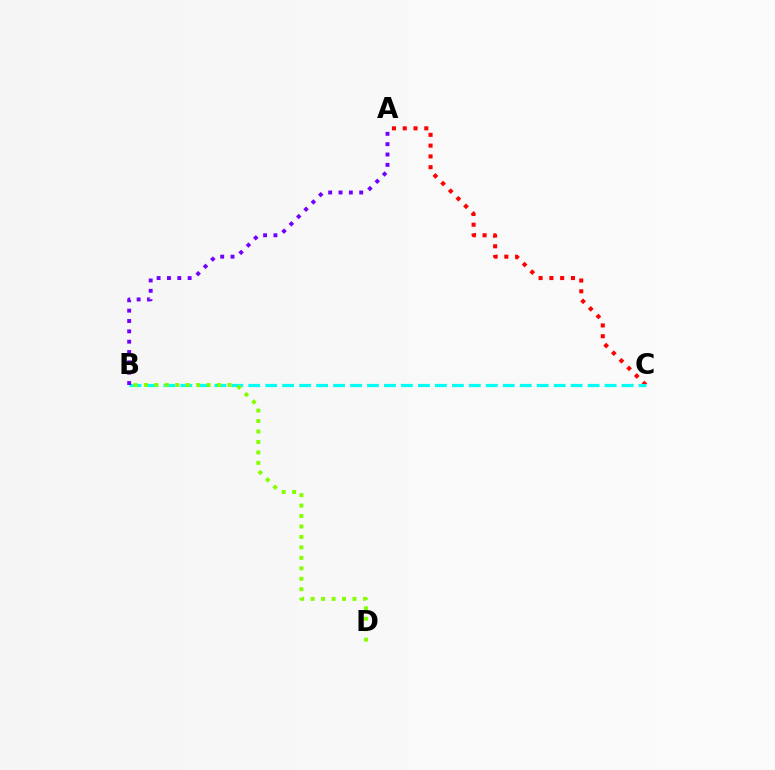{('A', 'C'): [{'color': '#ff0000', 'line_style': 'dotted', 'thickness': 2.93}], ('B', 'C'): [{'color': '#00fff6', 'line_style': 'dashed', 'thickness': 2.31}], ('B', 'D'): [{'color': '#84ff00', 'line_style': 'dotted', 'thickness': 2.84}], ('A', 'B'): [{'color': '#7200ff', 'line_style': 'dotted', 'thickness': 2.81}]}